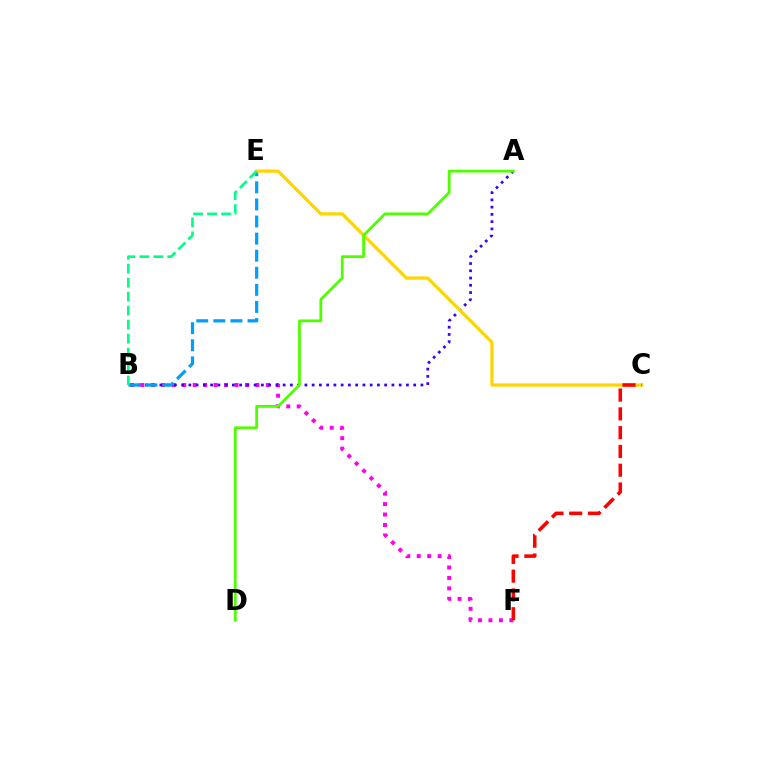{('B', 'F'): [{'color': '#ff00ed', 'line_style': 'dotted', 'thickness': 2.84}], ('A', 'B'): [{'color': '#3700ff', 'line_style': 'dotted', 'thickness': 1.97}], ('B', 'E'): [{'color': '#009eff', 'line_style': 'dashed', 'thickness': 2.32}, {'color': '#00ff86', 'line_style': 'dashed', 'thickness': 1.9}], ('C', 'E'): [{'color': '#ffd500', 'line_style': 'solid', 'thickness': 2.34}], ('A', 'D'): [{'color': '#4fff00', 'line_style': 'solid', 'thickness': 1.99}], ('C', 'F'): [{'color': '#ff0000', 'line_style': 'dashed', 'thickness': 2.55}]}